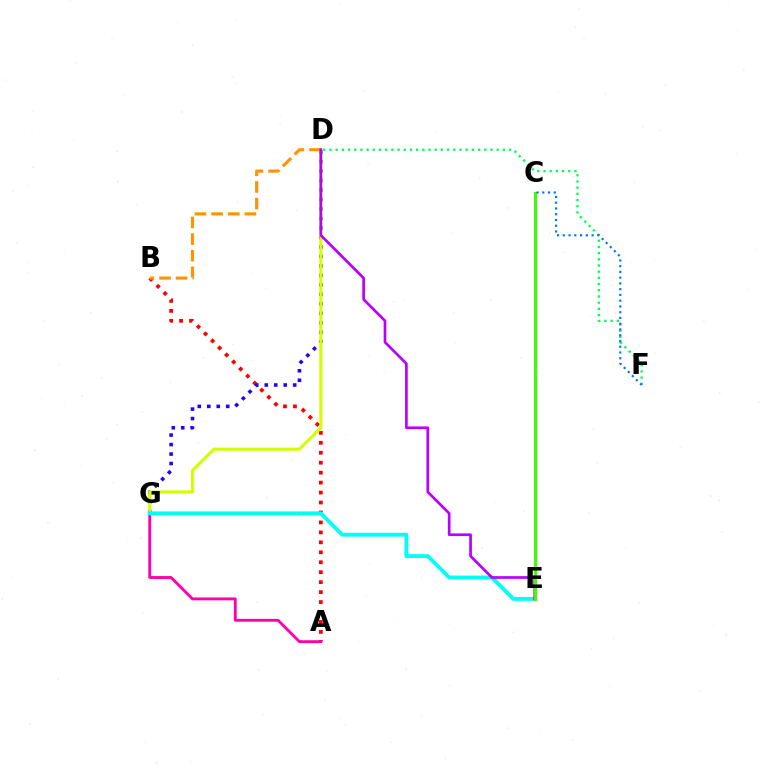{('A', 'B'): [{'color': '#ff0000', 'line_style': 'dotted', 'thickness': 2.7}], ('D', 'G'): [{'color': '#2500ff', 'line_style': 'dotted', 'thickness': 2.58}, {'color': '#d1ff00', 'line_style': 'solid', 'thickness': 2.23}], ('A', 'G'): [{'color': '#ff00ac', 'line_style': 'solid', 'thickness': 2.06}], ('D', 'F'): [{'color': '#00ff5c', 'line_style': 'dotted', 'thickness': 1.68}], ('E', 'G'): [{'color': '#00fff6', 'line_style': 'solid', 'thickness': 2.78}], ('B', 'D'): [{'color': '#ff9400', 'line_style': 'dashed', 'thickness': 2.26}], ('D', 'E'): [{'color': '#b900ff', 'line_style': 'solid', 'thickness': 1.93}], ('C', 'E'): [{'color': '#3dff00', 'line_style': 'solid', 'thickness': 2.19}], ('C', 'F'): [{'color': '#0074ff', 'line_style': 'dotted', 'thickness': 1.56}]}